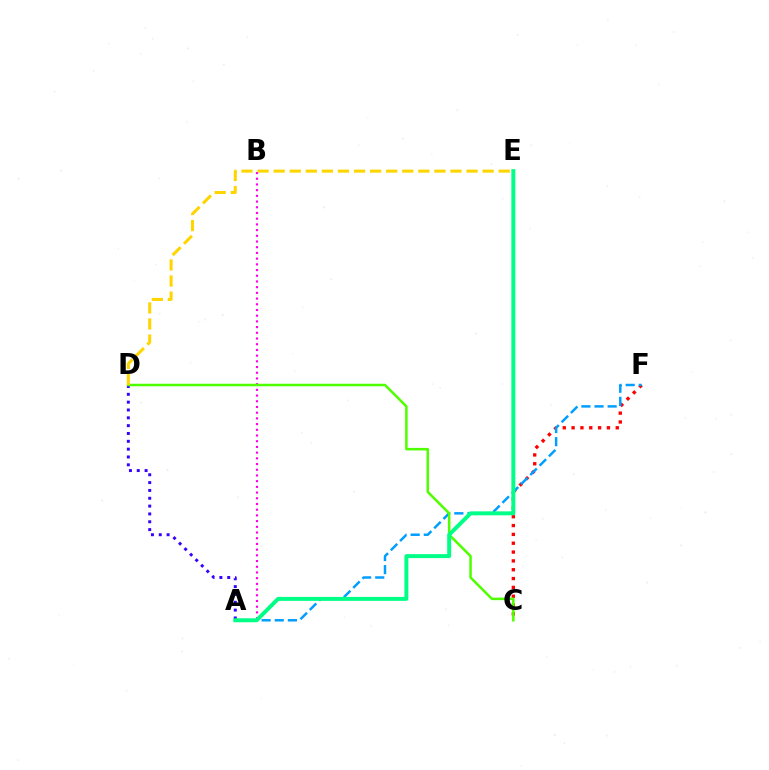{('A', 'D'): [{'color': '#3700ff', 'line_style': 'dotted', 'thickness': 2.13}], ('C', 'F'): [{'color': '#ff0000', 'line_style': 'dotted', 'thickness': 2.4}], ('A', 'F'): [{'color': '#009eff', 'line_style': 'dashed', 'thickness': 1.78}], ('A', 'B'): [{'color': '#ff00ed', 'line_style': 'dotted', 'thickness': 1.55}], ('C', 'D'): [{'color': '#4fff00', 'line_style': 'solid', 'thickness': 1.81}], ('D', 'E'): [{'color': '#ffd500', 'line_style': 'dashed', 'thickness': 2.18}], ('A', 'E'): [{'color': '#00ff86', 'line_style': 'solid', 'thickness': 2.85}]}